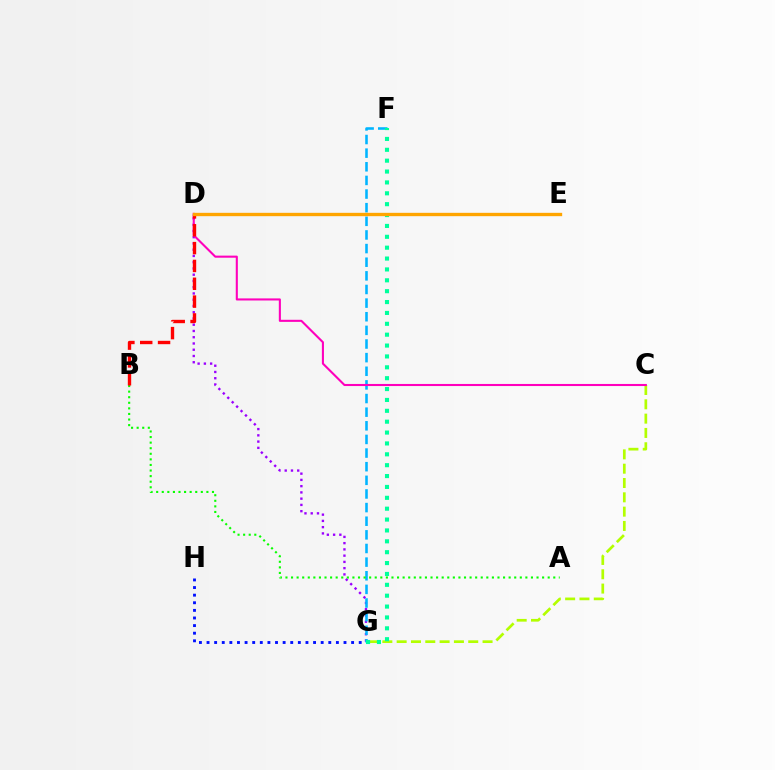{('D', 'G'): [{'color': '#9b00ff', 'line_style': 'dotted', 'thickness': 1.7}], ('G', 'H'): [{'color': '#0010ff', 'line_style': 'dotted', 'thickness': 2.07}], ('C', 'G'): [{'color': '#b3ff00', 'line_style': 'dashed', 'thickness': 1.94}], ('F', 'G'): [{'color': '#00b5ff', 'line_style': 'dashed', 'thickness': 1.85}, {'color': '#00ff9d', 'line_style': 'dotted', 'thickness': 2.95}], ('A', 'B'): [{'color': '#08ff00', 'line_style': 'dotted', 'thickness': 1.52}], ('C', 'D'): [{'color': '#ff00bd', 'line_style': 'solid', 'thickness': 1.5}], ('B', 'D'): [{'color': '#ff0000', 'line_style': 'dashed', 'thickness': 2.42}], ('D', 'E'): [{'color': '#ffa500', 'line_style': 'solid', 'thickness': 2.41}]}